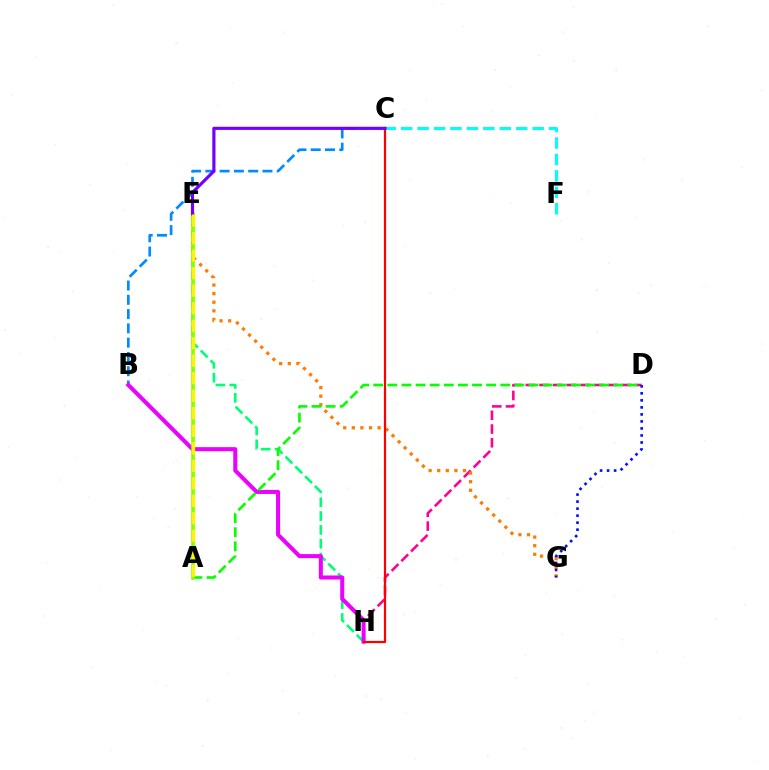{('E', 'H'): [{'color': '#00ff74', 'line_style': 'dashed', 'thickness': 1.88}], ('D', 'H'): [{'color': '#ff0094', 'line_style': 'dashed', 'thickness': 1.87}], ('B', 'C'): [{'color': '#008cff', 'line_style': 'dashed', 'thickness': 1.94}], ('E', 'G'): [{'color': '#ff7c00', 'line_style': 'dotted', 'thickness': 2.33}], ('D', 'G'): [{'color': '#0010ff', 'line_style': 'dotted', 'thickness': 1.91}], ('B', 'H'): [{'color': '#ee00ff', 'line_style': 'solid', 'thickness': 2.9}], ('A', 'D'): [{'color': '#08ff00', 'line_style': 'dashed', 'thickness': 1.92}], ('A', 'E'): [{'color': '#84ff00', 'line_style': 'solid', 'thickness': 2.61}, {'color': '#fcf500', 'line_style': 'dashed', 'thickness': 2.38}], ('C', 'H'): [{'color': '#ff0000', 'line_style': 'solid', 'thickness': 1.58}], ('C', 'F'): [{'color': '#00fff6', 'line_style': 'dashed', 'thickness': 2.23}], ('C', 'E'): [{'color': '#7200ff', 'line_style': 'solid', 'thickness': 2.27}]}